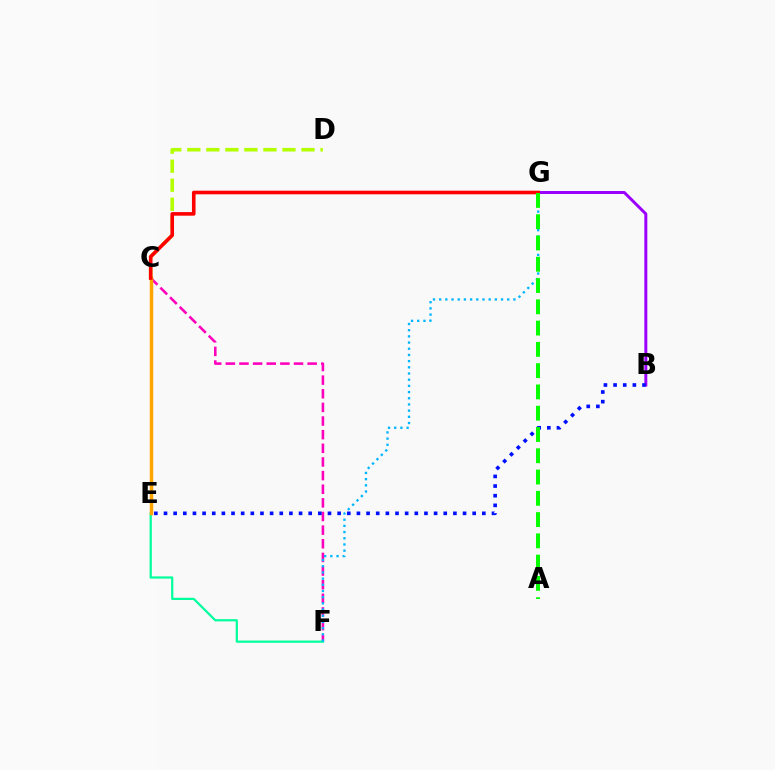{('C', 'D'): [{'color': '#b3ff00', 'line_style': 'dashed', 'thickness': 2.59}], ('C', 'F'): [{'color': '#ff00bd', 'line_style': 'dashed', 'thickness': 1.85}], ('B', 'G'): [{'color': '#9b00ff', 'line_style': 'solid', 'thickness': 2.14}], ('E', 'F'): [{'color': '#00ff9d', 'line_style': 'solid', 'thickness': 1.6}], ('B', 'E'): [{'color': '#0010ff', 'line_style': 'dotted', 'thickness': 2.62}], ('C', 'E'): [{'color': '#ffa500', 'line_style': 'solid', 'thickness': 2.51}], ('F', 'G'): [{'color': '#00b5ff', 'line_style': 'dotted', 'thickness': 1.68}], ('C', 'G'): [{'color': '#ff0000', 'line_style': 'solid', 'thickness': 2.59}], ('A', 'G'): [{'color': '#08ff00', 'line_style': 'dashed', 'thickness': 2.89}]}